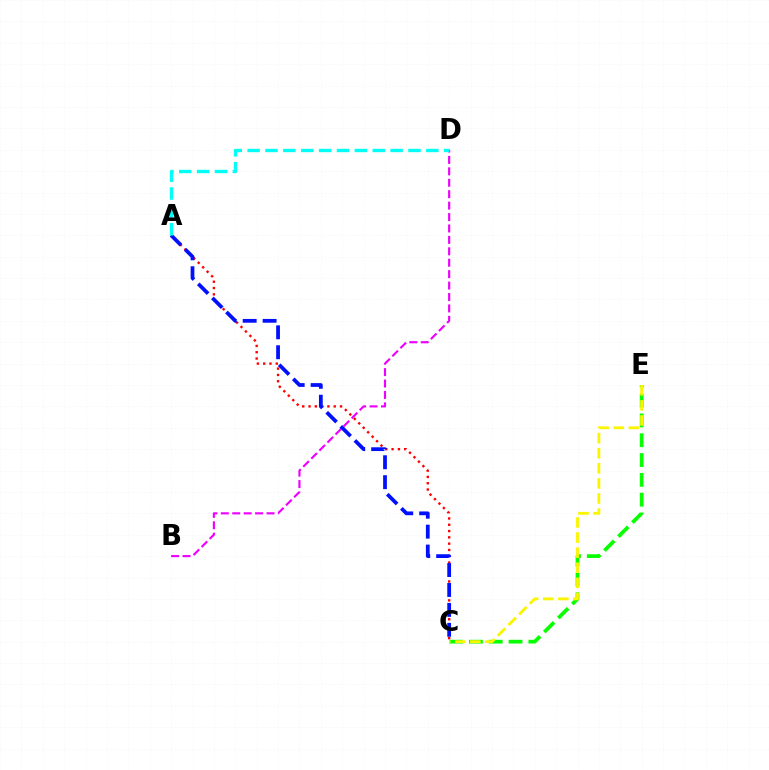{('C', 'E'): [{'color': '#08ff00', 'line_style': 'dashed', 'thickness': 2.69}, {'color': '#fcf500', 'line_style': 'dashed', 'thickness': 2.05}], ('A', 'C'): [{'color': '#ff0000', 'line_style': 'dotted', 'thickness': 1.71}, {'color': '#0010ff', 'line_style': 'dashed', 'thickness': 2.71}], ('B', 'D'): [{'color': '#ee00ff', 'line_style': 'dashed', 'thickness': 1.55}], ('A', 'D'): [{'color': '#00fff6', 'line_style': 'dashed', 'thickness': 2.43}]}